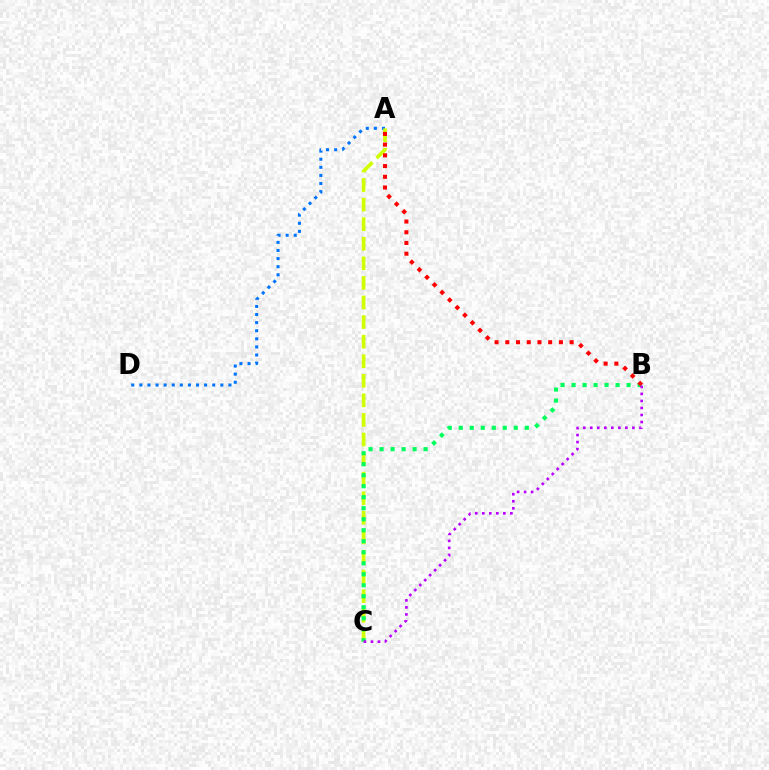{('A', 'D'): [{'color': '#0074ff', 'line_style': 'dotted', 'thickness': 2.2}], ('A', 'C'): [{'color': '#d1ff00', 'line_style': 'dashed', 'thickness': 2.66}], ('B', 'C'): [{'color': '#00ff5c', 'line_style': 'dotted', 'thickness': 2.99}, {'color': '#b900ff', 'line_style': 'dotted', 'thickness': 1.91}], ('A', 'B'): [{'color': '#ff0000', 'line_style': 'dotted', 'thickness': 2.91}]}